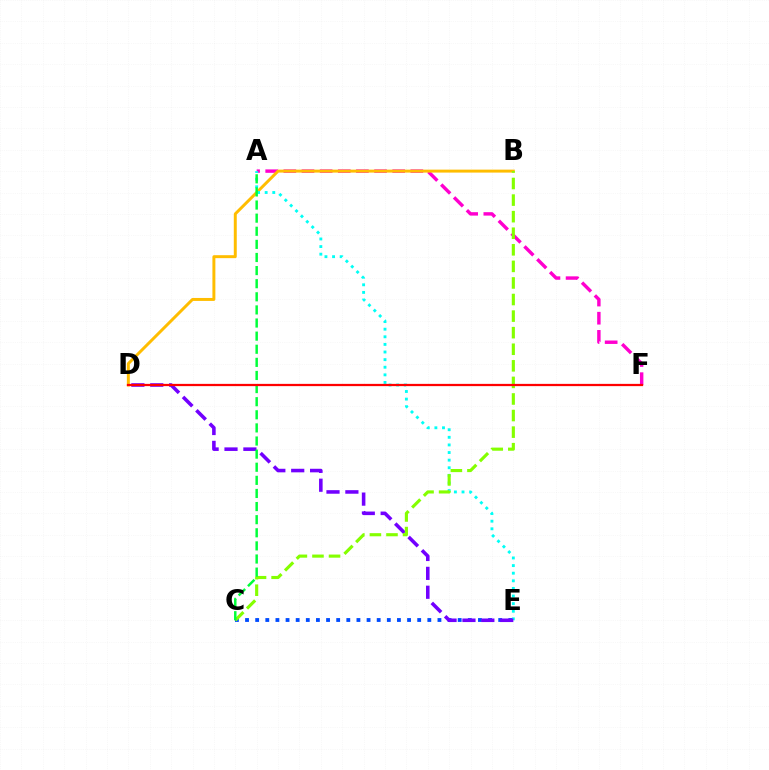{('A', 'F'): [{'color': '#ff00cf', 'line_style': 'dashed', 'thickness': 2.46}], ('C', 'E'): [{'color': '#004bff', 'line_style': 'dotted', 'thickness': 2.75}], ('B', 'D'): [{'color': '#ffbd00', 'line_style': 'solid', 'thickness': 2.13}], ('A', 'E'): [{'color': '#00fff6', 'line_style': 'dotted', 'thickness': 2.07}], ('D', 'E'): [{'color': '#7200ff', 'line_style': 'dashed', 'thickness': 2.57}], ('B', 'C'): [{'color': '#84ff00', 'line_style': 'dashed', 'thickness': 2.25}], ('A', 'C'): [{'color': '#00ff39', 'line_style': 'dashed', 'thickness': 1.78}], ('D', 'F'): [{'color': '#ff0000', 'line_style': 'solid', 'thickness': 1.62}]}